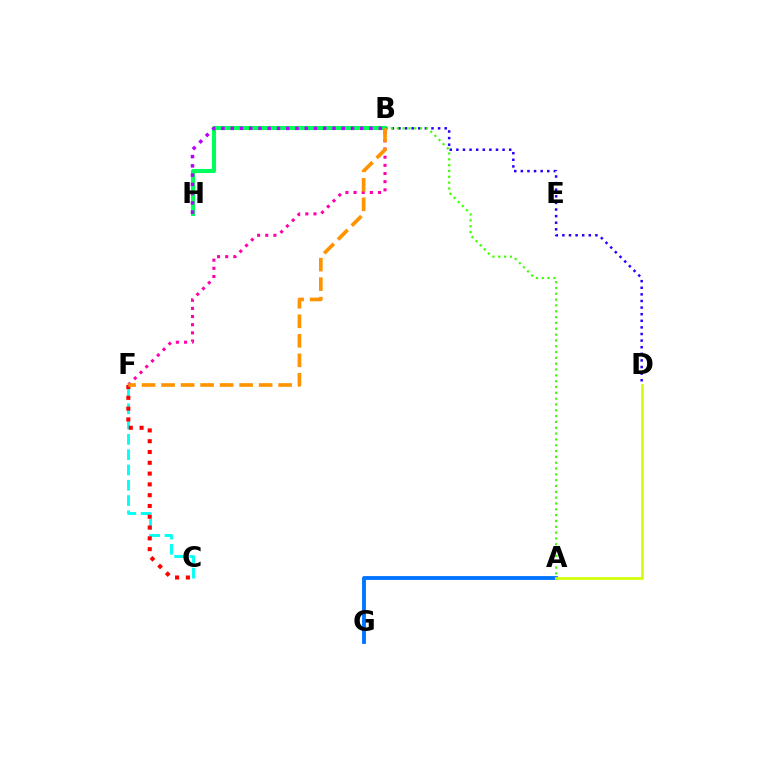{('B', 'H'): [{'color': '#00ff5c', 'line_style': 'solid', 'thickness': 2.94}, {'color': '#b900ff', 'line_style': 'dotted', 'thickness': 2.51}], ('C', 'F'): [{'color': '#00fff6', 'line_style': 'dashed', 'thickness': 2.08}, {'color': '#ff0000', 'line_style': 'dotted', 'thickness': 2.93}], ('A', 'G'): [{'color': '#0074ff', 'line_style': 'solid', 'thickness': 2.77}], ('B', 'D'): [{'color': '#2500ff', 'line_style': 'dotted', 'thickness': 1.79}], ('B', 'F'): [{'color': '#ff00ac', 'line_style': 'dotted', 'thickness': 2.22}, {'color': '#ff9400', 'line_style': 'dashed', 'thickness': 2.65}], ('A', 'B'): [{'color': '#3dff00', 'line_style': 'dotted', 'thickness': 1.58}], ('A', 'D'): [{'color': '#d1ff00', 'line_style': 'solid', 'thickness': 1.92}]}